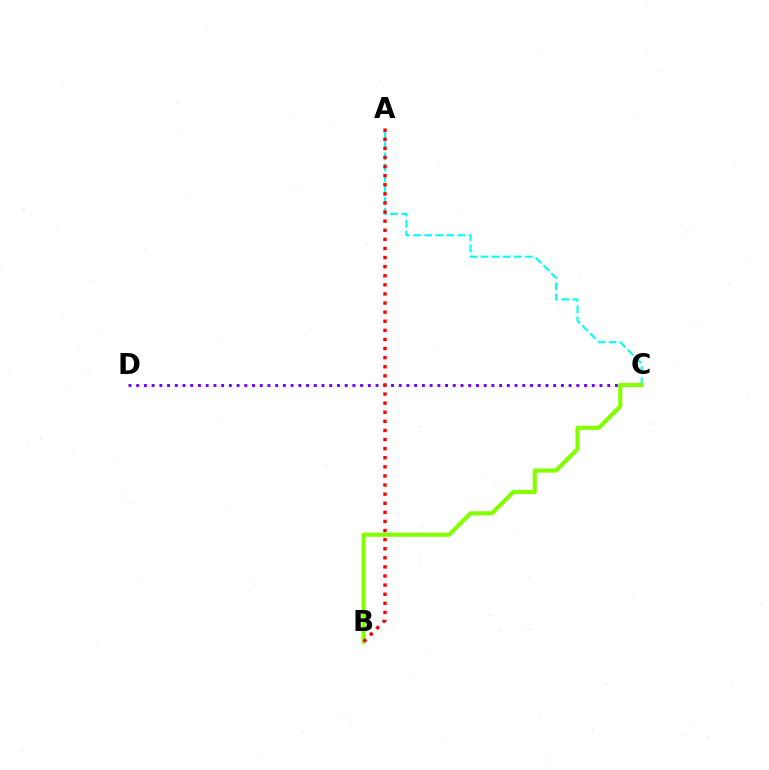{('A', 'C'): [{'color': '#00fff6', 'line_style': 'dashed', 'thickness': 1.51}], ('C', 'D'): [{'color': '#7200ff', 'line_style': 'dotted', 'thickness': 2.1}], ('B', 'C'): [{'color': '#84ff00', 'line_style': 'solid', 'thickness': 2.98}], ('A', 'B'): [{'color': '#ff0000', 'line_style': 'dotted', 'thickness': 2.47}]}